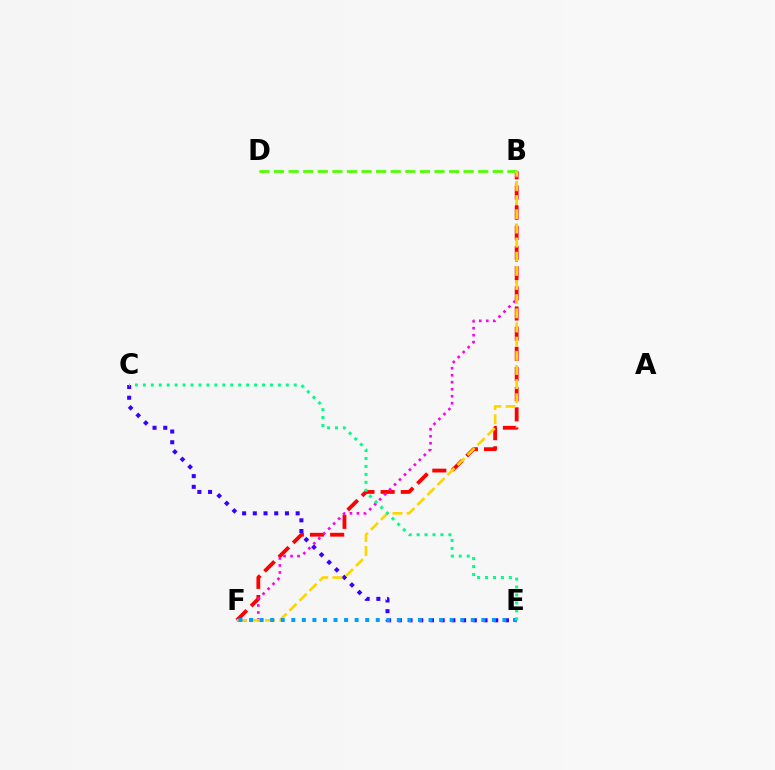{('B', 'F'): [{'color': '#ff0000', 'line_style': 'dashed', 'thickness': 2.74}, {'color': '#ff00ed', 'line_style': 'dotted', 'thickness': 1.9}, {'color': '#ffd500', 'line_style': 'dashed', 'thickness': 1.92}], ('C', 'E'): [{'color': '#3700ff', 'line_style': 'dotted', 'thickness': 2.91}, {'color': '#00ff86', 'line_style': 'dotted', 'thickness': 2.16}], ('B', 'D'): [{'color': '#4fff00', 'line_style': 'dashed', 'thickness': 1.98}], ('E', 'F'): [{'color': '#009eff', 'line_style': 'dotted', 'thickness': 2.87}]}